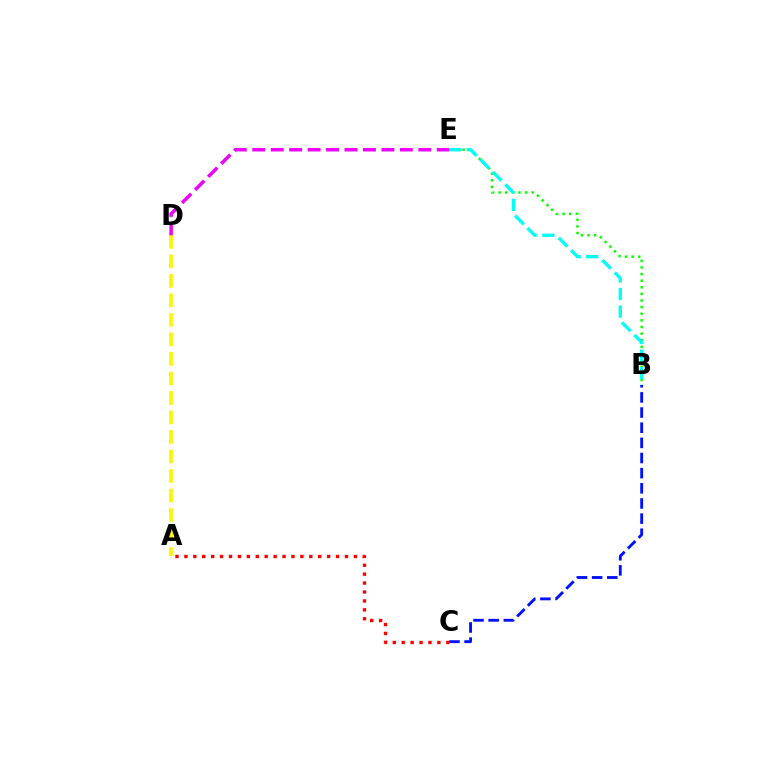{('A', 'D'): [{'color': '#fcf500', 'line_style': 'dashed', 'thickness': 2.65}], ('B', 'C'): [{'color': '#0010ff', 'line_style': 'dashed', 'thickness': 2.06}], ('B', 'E'): [{'color': '#08ff00', 'line_style': 'dotted', 'thickness': 1.8}, {'color': '#00fff6', 'line_style': 'dashed', 'thickness': 2.39}], ('A', 'C'): [{'color': '#ff0000', 'line_style': 'dotted', 'thickness': 2.42}], ('D', 'E'): [{'color': '#ee00ff', 'line_style': 'dashed', 'thickness': 2.51}]}